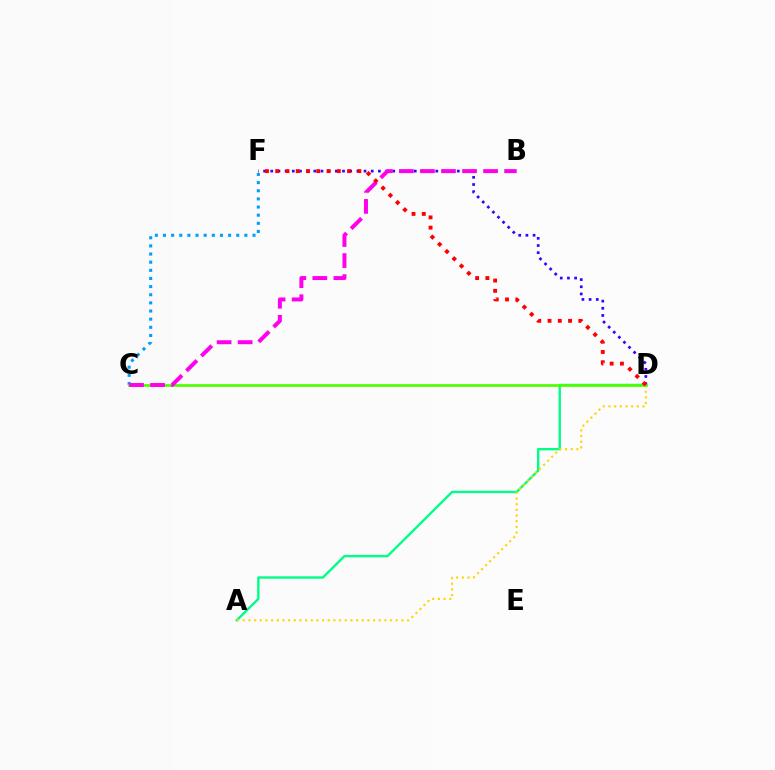{('A', 'D'): [{'color': '#00ff86', 'line_style': 'solid', 'thickness': 1.71}, {'color': '#ffd500', 'line_style': 'dotted', 'thickness': 1.54}], ('D', 'F'): [{'color': '#3700ff', 'line_style': 'dotted', 'thickness': 1.95}, {'color': '#ff0000', 'line_style': 'dotted', 'thickness': 2.79}], ('C', 'F'): [{'color': '#009eff', 'line_style': 'dotted', 'thickness': 2.21}], ('C', 'D'): [{'color': '#4fff00', 'line_style': 'solid', 'thickness': 1.94}], ('B', 'C'): [{'color': '#ff00ed', 'line_style': 'dashed', 'thickness': 2.86}]}